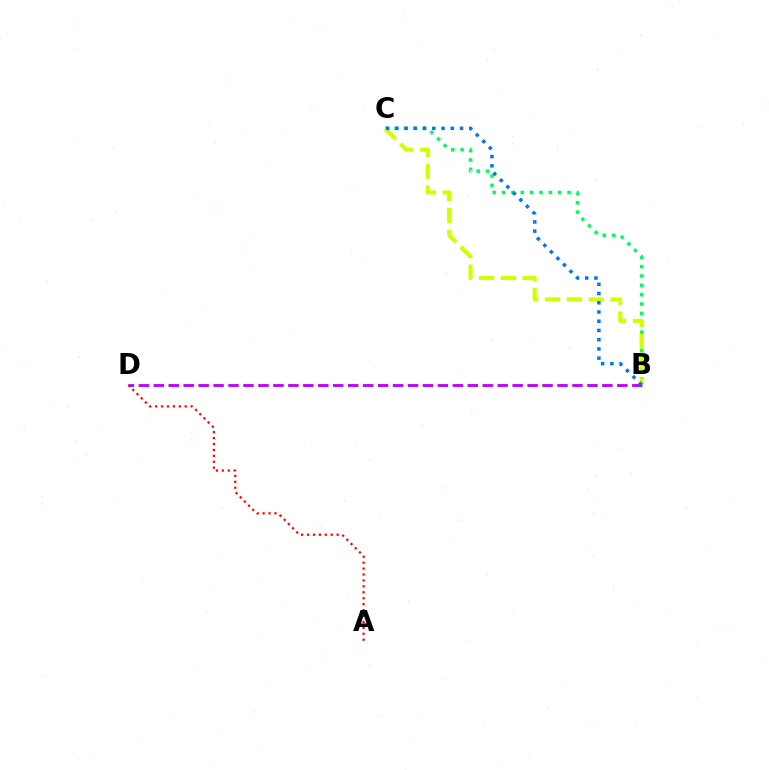{('A', 'D'): [{'color': '#ff0000', 'line_style': 'dotted', 'thickness': 1.61}], ('B', 'D'): [{'color': '#b900ff', 'line_style': 'dashed', 'thickness': 2.03}], ('B', 'C'): [{'color': '#00ff5c', 'line_style': 'dotted', 'thickness': 2.54}, {'color': '#d1ff00', 'line_style': 'dashed', 'thickness': 2.97}, {'color': '#0074ff', 'line_style': 'dotted', 'thickness': 2.51}]}